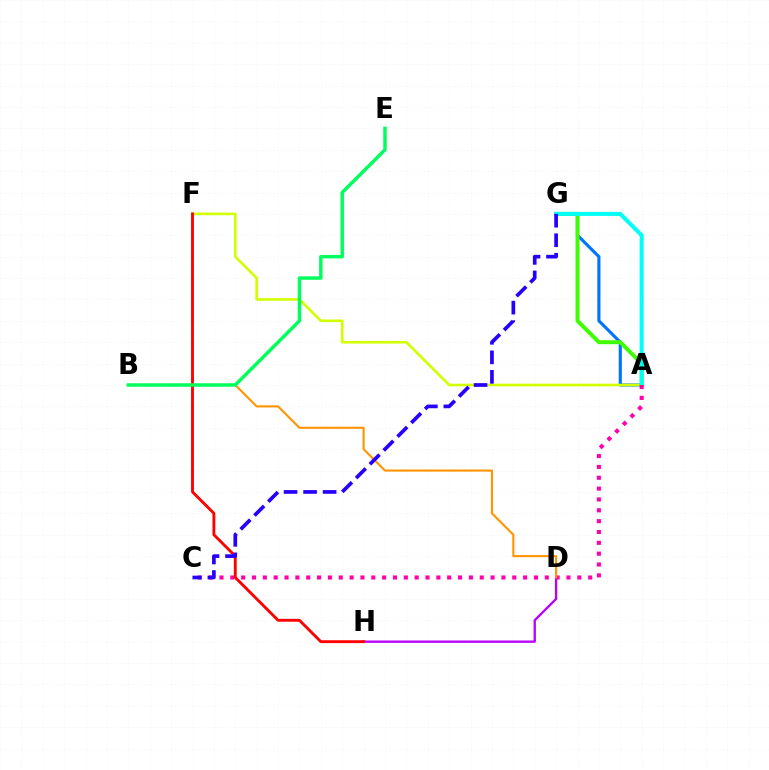{('A', 'G'): [{'color': '#0074ff', 'line_style': 'solid', 'thickness': 2.26}, {'color': '#3dff00', 'line_style': 'solid', 'thickness': 2.84}, {'color': '#00fff6', 'line_style': 'solid', 'thickness': 2.92}], ('A', 'F'): [{'color': '#d1ff00', 'line_style': 'solid', 'thickness': 1.89}], ('A', 'C'): [{'color': '#ff00ac', 'line_style': 'dotted', 'thickness': 2.95}], ('D', 'H'): [{'color': '#b900ff', 'line_style': 'solid', 'thickness': 1.68}], ('F', 'H'): [{'color': '#ff0000', 'line_style': 'solid', 'thickness': 2.06}], ('B', 'D'): [{'color': '#ff9400', 'line_style': 'solid', 'thickness': 1.51}], ('B', 'E'): [{'color': '#00ff5c', 'line_style': 'solid', 'thickness': 2.49}], ('C', 'G'): [{'color': '#2500ff', 'line_style': 'dashed', 'thickness': 2.65}]}